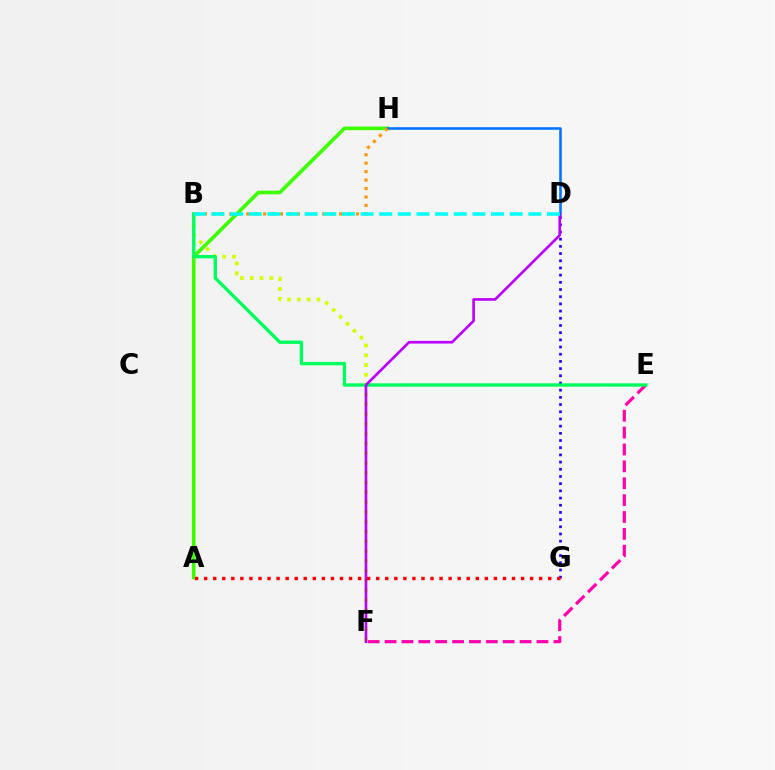{('E', 'F'): [{'color': '#ff00ac', 'line_style': 'dashed', 'thickness': 2.29}], ('A', 'H'): [{'color': '#3dff00', 'line_style': 'solid', 'thickness': 2.63}], ('D', 'G'): [{'color': '#2500ff', 'line_style': 'dotted', 'thickness': 1.95}], ('B', 'F'): [{'color': '#d1ff00', 'line_style': 'dotted', 'thickness': 2.66}], ('B', 'E'): [{'color': '#00ff5c', 'line_style': 'solid', 'thickness': 2.43}], ('D', 'H'): [{'color': '#0074ff', 'line_style': 'solid', 'thickness': 1.85}], ('B', 'H'): [{'color': '#ff9400', 'line_style': 'dotted', 'thickness': 2.3}], ('D', 'F'): [{'color': '#b900ff', 'line_style': 'solid', 'thickness': 1.92}], ('B', 'D'): [{'color': '#00fff6', 'line_style': 'dashed', 'thickness': 2.53}], ('A', 'G'): [{'color': '#ff0000', 'line_style': 'dotted', 'thickness': 2.46}]}